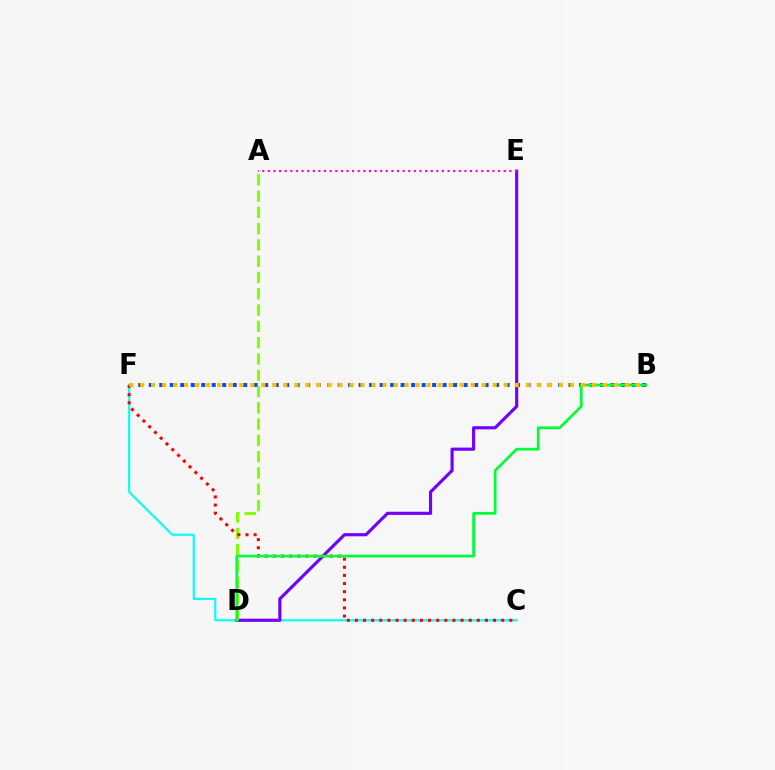{('B', 'F'): [{'color': '#004bff', 'line_style': 'dotted', 'thickness': 2.85}, {'color': '#ffbd00', 'line_style': 'dotted', 'thickness': 2.99}], ('C', 'F'): [{'color': '#00fff6', 'line_style': 'solid', 'thickness': 1.54}, {'color': '#ff0000', 'line_style': 'dotted', 'thickness': 2.21}], ('D', 'E'): [{'color': '#7200ff', 'line_style': 'solid', 'thickness': 2.27}], ('A', 'D'): [{'color': '#84ff00', 'line_style': 'dashed', 'thickness': 2.21}], ('B', 'D'): [{'color': '#00ff39', 'line_style': 'solid', 'thickness': 1.96}], ('A', 'E'): [{'color': '#ff00cf', 'line_style': 'dotted', 'thickness': 1.53}]}